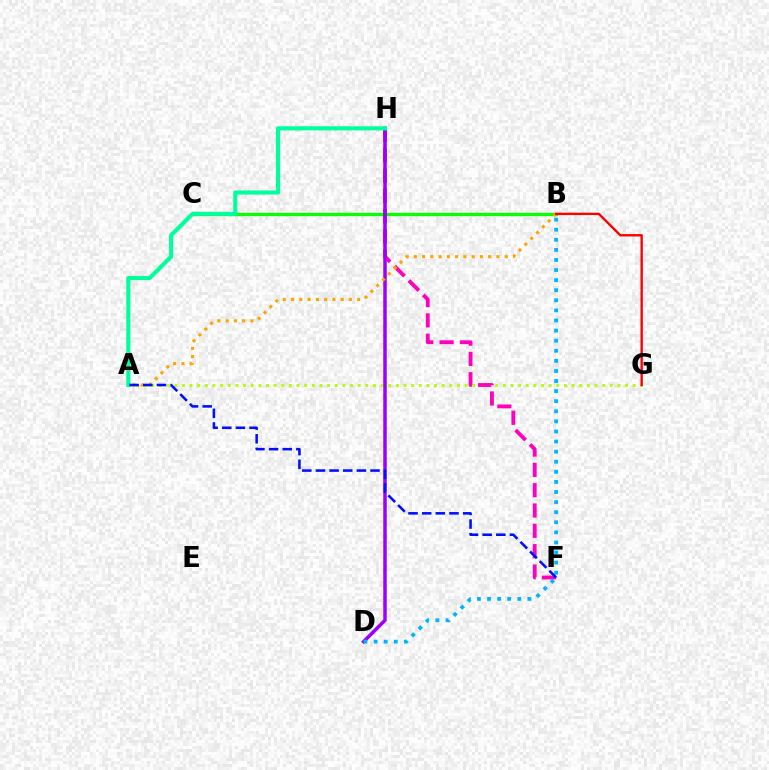{('B', 'C'): [{'color': '#08ff00', 'line_style': 'solid', 'thickness': 2.37}], ('A', 'G'): [{'color': '#b3ff00', 'line_style': 'dotted', 'thickness': 2.08}], ('F', 'H'): [{'color': '#ff00bd', 'line_style': 'dashed', 'thickness': 2.76}], ('D', 'H'): [{'color': '#9b00ff', 'line_style': 'solid', 'thickness': 2.52}], ('A', 'B'): [{'color': '#ffa500', 'line_style': 'dotted', 'thickness': 2.24}], ('B', 'D'): [{'color': '#00b5ff', 'line_style': 'dotted', 'thickness': 2.74}], ('A', 'H'): [{'color': '#00ff9d', 'line_style': 'solid', 'thickness': 2.96}], ('A', 'F'): [{'color': '#0010ff', 'line_style': 'dashed', 'thickness': 1.85}], ('B', 'G'): [{'color': '#ff0000', 'line_style': 'solid', 'thickness': 1.71}]}